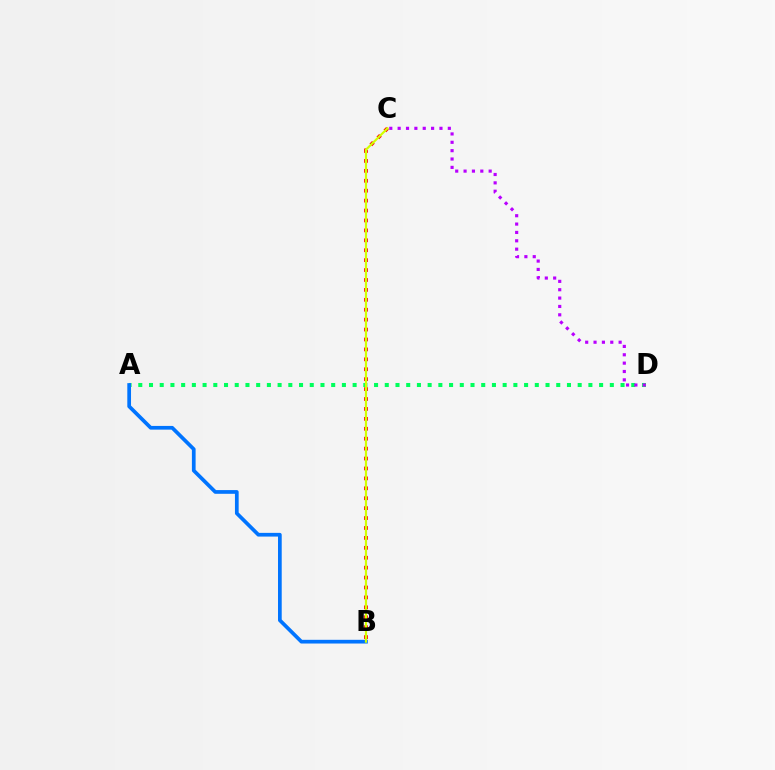{('B', 'C'): [{'color': '#ff0000', 'line_style': 'dotted', 'thickness': 2.7}, {'color': '#d1ff00', 'line_style': 'solid', 'thickness': 1.56}], ('A', 'D'): [{'color': '#00ff5c', 'line_style': 'dotted', 'thickness': 2.91}], ('C', 'D'): [{'color': '#b900ff', 'line_style': 'dotted', 'thickness': 2.27}], ('A', 'B'): [{'color': '#0074ff', 'line_style': 'solid', 'thickness': 2.67}]}